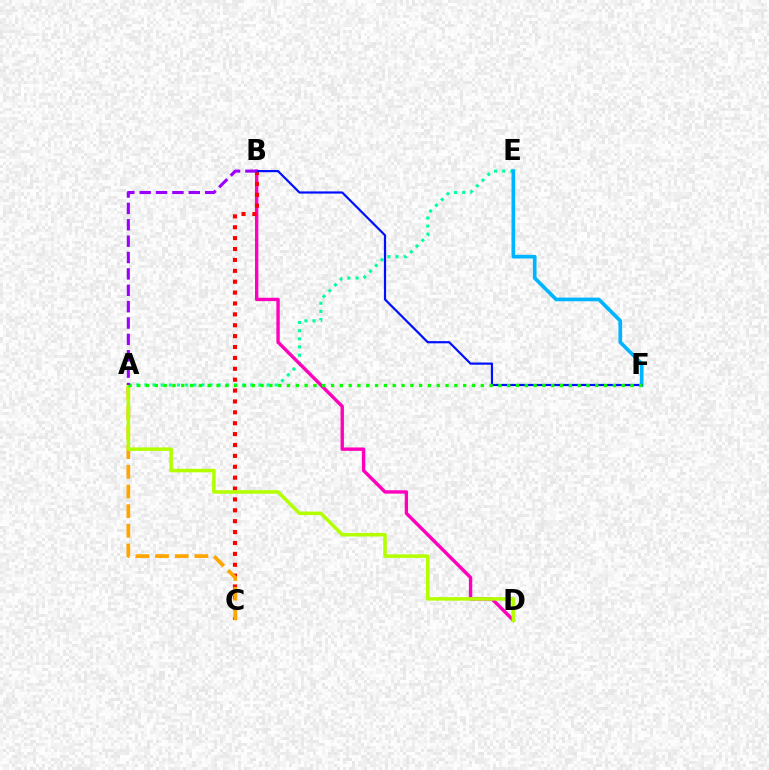{('A', 'E'): [{'color': '#00ff9d', 'line_style': 'dotted', 'thickness': 2.21}], ('E', 'F'): [{'color': '#00b5ff', 'line_style': 'solid', 'thickness': 2.65}], ('B', 'D'): [{'color': '#ff00bd', 'line_style': 'solid', 'thickness': 2.44}], ('B', 'C'): [{'color': '#ff0000', 'line_style': 'dotted', 'thickness': 2.96}], ('A', 'C'): [{'color': '#ffa500', 'line_style': 'dashed', 'thickness': 2.67}], ('A', 'D'): [{'color': '#b3ff00', 'line_style': 'solid', 'thickness': 2.55}], ('B', 'F'): [{'color': '#0010ff', 'line_style': 'solid', 'thickness': 1.58}], ('A', 'F'): [{'color': '#08ff00', 'line_style': 'dotted', 'thickness': 2.39}], ('A', 'B'): [{'color': '#9b00ff', 'line_style': 'dashed', 'thickness': 2.22}]}